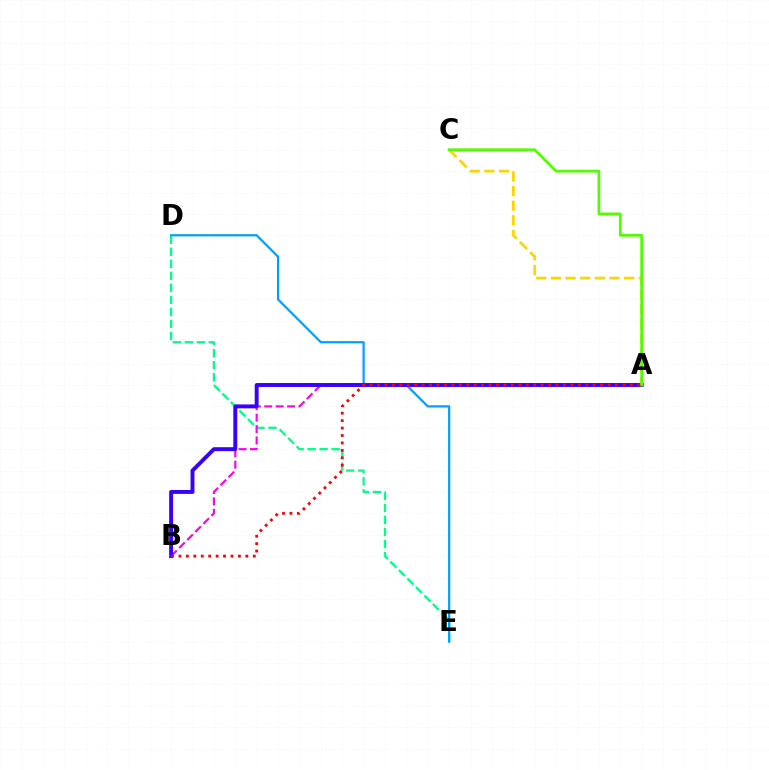{('D', 'E'): [{'color': '#00ff86', 'line_style': 'dashed', 'thickness': 1.63}, {'color': '#009eff', 'line_style': 'solid', 'thickness': 1.59}], ('A', 'B'): [{'color': '#ff00ed', 'line_style': 'dashed', 'thickness': 1.55}, {'color': '#3700ff', 'line_style': 'solid', 'thickness': 2.82}, {'color': '#ff0000', 'line_style': 'dotted', 'thickness': 2.02}], ('A', 'C'): [{'color': '#ffd500', 'line_style': 'dashed', 'thickness': 1.99}, {'color': '#4fff00', 'line_style': 'solid', 'thickness': 1.99}]}